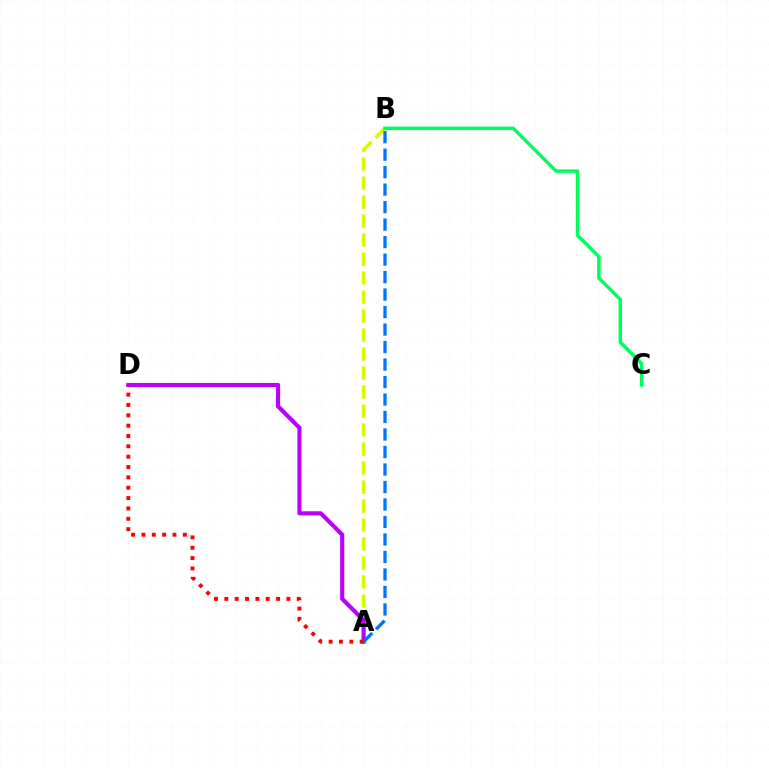{('A', 'B'): [{'color': '#d1ff00', 'line_style': 'dashed', 'thickness': 2.58}, {'color': '#0074ff', 'line_style': 'dashed', 'thickness': 2.38}], ('A', 'D'): [{'color': '#b900ff', 'line_style': 'solid', 'thickness': 2.97}, {'color': '#ff0000', 'line_style': 'dotted', 'thickness': 2.81}], ('B', 'C'): [{'color': '#00ff5c', 'line_style': 'solid', 'thickness': 2.51}]}